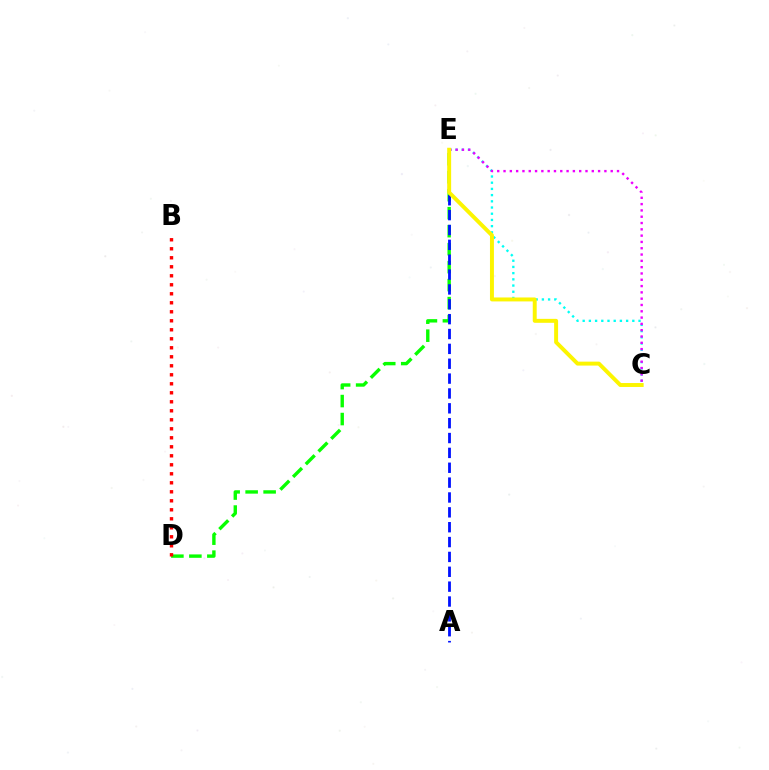{('C', 'E'): [{'color': '#00fff6', 'line_style': 'dotted', 'thickness': 1.69}, {'color': '#ee00ff', 'line_style': 'dotted', 'thickness': 1.71}, {'color': '#fcf500', 'line_style': 'solid', 'thickness': 2.84}], ('D', 'E'): [{'color': '#08ff00', 'line_style': 'dashed', 'thickness': 2.44}], ('A', 'E'): [{'color': '#0010ff', 'line_style': 'dashed', 'thickness': 2.02}], ('B', 'D'): [{'color': '#ff0000', 'line_style': 'dotted', 'thickness': 2.45}]}